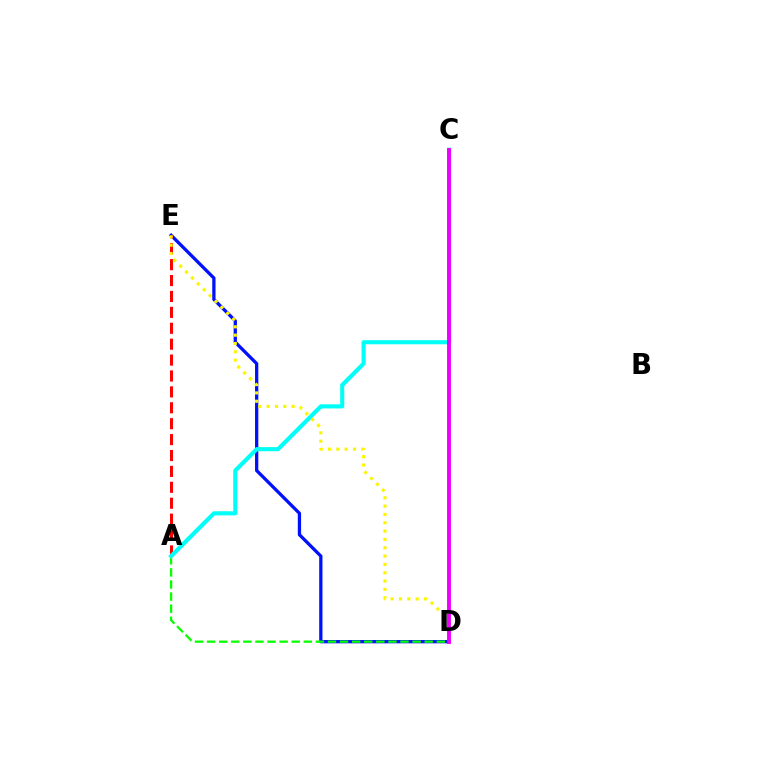{('D', 'E'): [{'color': '#0010ff', 'line_style': 'solid', 'thickness': 2.36}, {'color': '#fcf500', 'line_style': 'dotted', 'thickness': 2.26}], ('A', 'D'): [{'color': '#08ff00', 'line_style': 'dashed', 'thickness': 1.64}], ('A', 'E'): [{'color': '#ff0000', 'line_style': 'dashed', 'thickness': 2.16}], ('A', 'C'): [{'color': '#00fff6', 'line_style': 'solid', 'thickness': 2.95}], ('C', 'D'): [{'color': '#ee00ff', 'line_style': 'solid', 'thickness': 2.81}]}